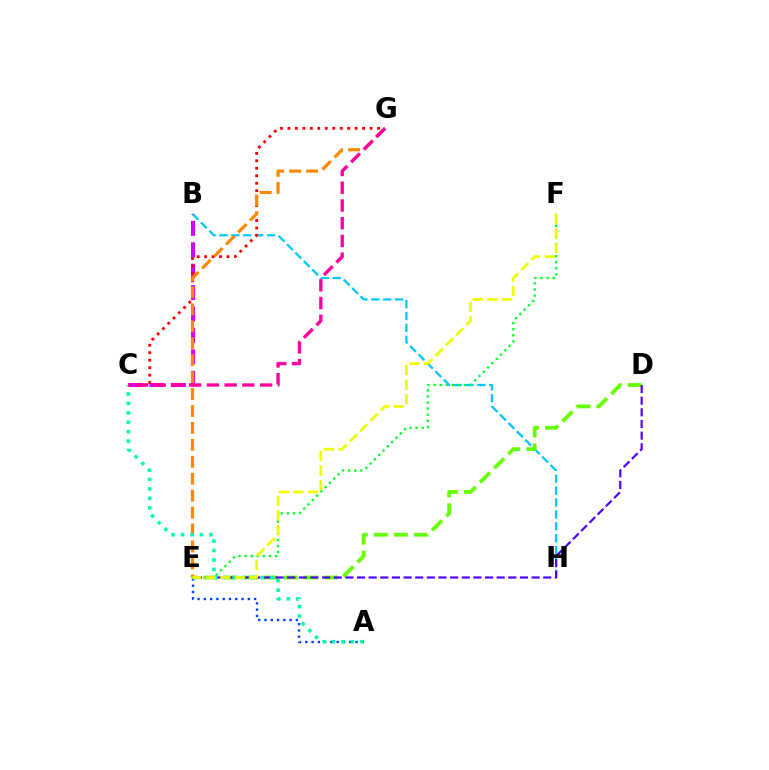{('A', 'E'): [{'color': '#003fff', 'line_style': 'dotted', 'thickness': 1.71}], ('B', 'H'): [{'color': '#00c7ff', 'line_style': 'dashed', 'thickness': 1.62}], ('B', 'C'): [{'color': '#d600ff', 'line_style': 'dashed', 'thickness': 2.91}], ('D', 'E'): [{'color': '#66ff00', 'line_style': 'dashed', 'thickness': 2.72}, {'color': '#4f00ff', 'line_style': 'dashed', 'thickness': 1.58}], ('E', 'F'): [{'color': '#00ff27', 'line_style': 'dotted', 'thickness': 1.65}, {'color': '#eeff00', 'line_style': 'dashed', 'thickness': 1.99}], ('C', 'G'): [{'color': '#ff0000', 'line_style': 'dotted', 'thickness': 2.03}, {'color': '#ff00a0', 'line_style': 'dashed', 'thickness': 2.41}], ('E', 'G'): [{'color': '#ff8800', 'line_style': 'dashed', 'thickness': 2.3}], ('A', 'C'): [{'color': '#00ffaf', 'line_style': 'dotted', 'thickness': 2.56}]}